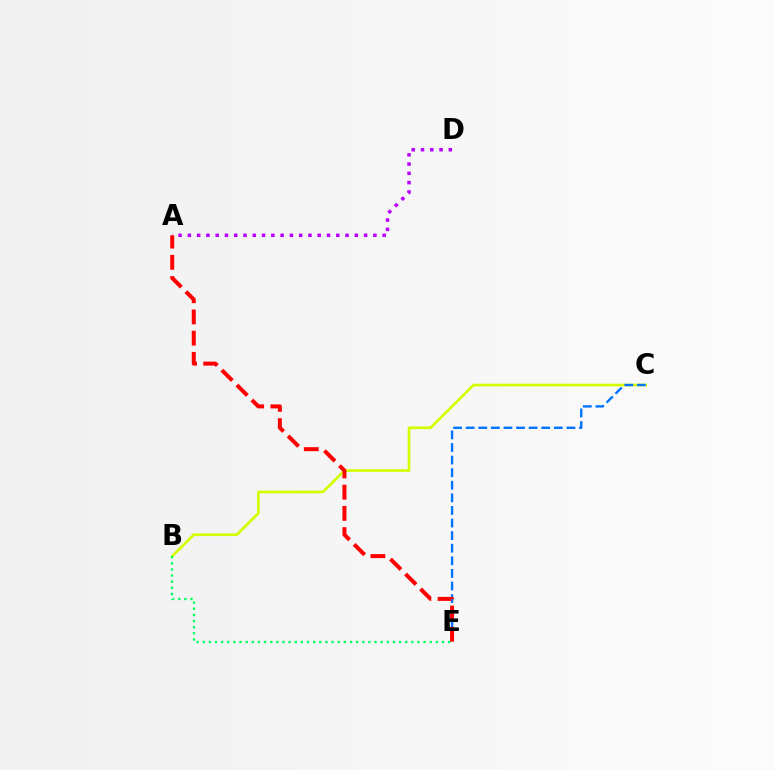{('B', 'C'): [{'color': '#d1ff00', 'line_style': 'solid', 'thickness': 1.93}], ('A', 'D'): [{'color': '#b900ff', 'line_style': 'dotted', 'thickness': 2.52}], ('C', 'E'): [{'color': '#0074ff', 'line_style': 'dashed', 'thickness': 1.71}], ('B', 'E'): [{'color': '#00ff5c', 'line_style': 'dotted', 'thickness': 1.67}], ('A', 'E'): [{'color': '#ff0000', 'line_style': 'dashed', 'thickness': 2.88}]}